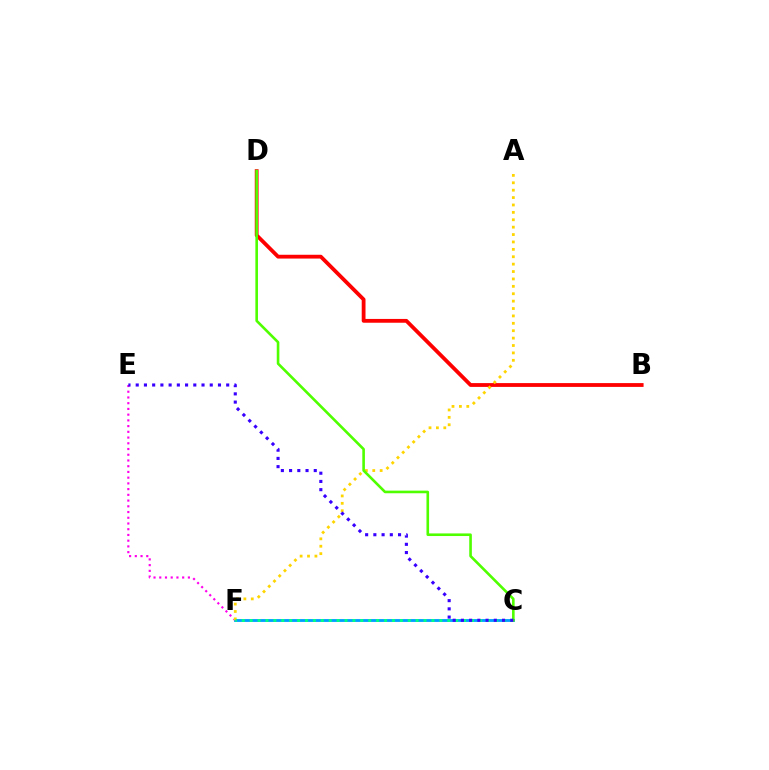{('B', 'D'): [{'color': '#ff0000', 'line_style': 'solid', 'thickness': 2.74}], ('E', 'F'): [{'color': '#ff00ed', 'line_style': 'dotted', 'thickness': 1.56}], ('C', 'F'): [{'color': '#009eff', 'line_style': 'solid', 'thickness': 2.05}, {'color': '#00ff86', 'line_style': 'dotted', 'thickness': 2.15}], ('A', 'F'): [{'color': '#ffd500', 'line_style': 'dotted', 'thickness': 2.01}], ('C', 'D'): [{'color': '#4fff00', 'line_style': 'solid', 'thickness': 1.88}], ('C', 'E'): [{'color': '#3700ff', 'line_style': 'dotted', 'thickness': 2.23}]}